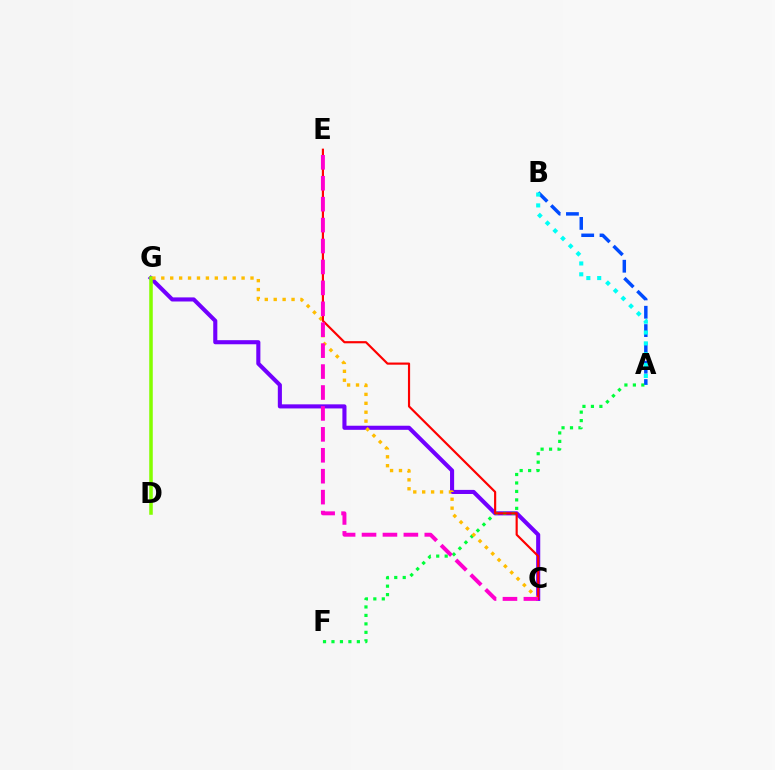{('C', 'G'): [{'color': '#7200ff', 'line_style': 'solid', 'thickness': 2.95}, {'color': '#ffbd00', 'line_style': 'dotted', 'thickness': 2.42}], ('A', 'F'): [{'color': '#00ff39', 'line_style': 'dotted', 'thickness': 2.3}], ('D', 'G'): [{'color': '#84ff00', 'line_style': 'solid', 'thickness': 2.55}], ('A', 'B'): [{'color': '#004bff', 'line_style': 'dashed', 'thickness': 2.49}, {'color': '#00fff6', 'line_style': 'dotted', 'thickness': 2.95}], ('C', 'E'): [{'color': '#ff0000', 'line_style': 'solid', 'thickness': 1.56}, {'color': '#ff00cf', 'line_style': 'dashed', 'thickness': 2.84}]}